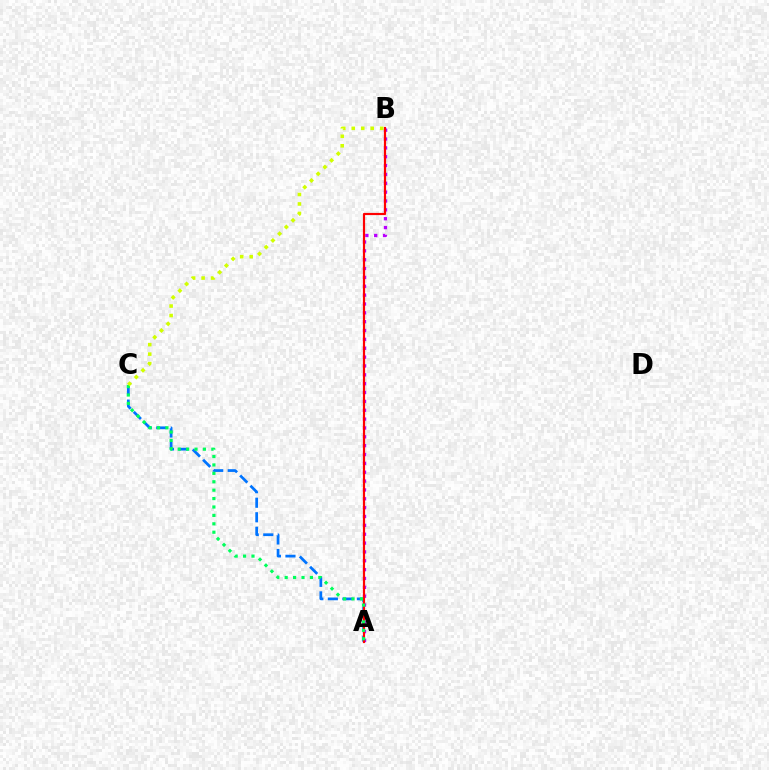{('A', 'C'): [{'color': '#0074ff', 'line_style': 'dashed', 'thickness': 1.97}, {'color': '#00ff5c', 'line_style': 'dotted', 'thickness': 2.28}], ('A', 'B'): [{'color': '#b900ff', 'line_style': 'dotted', 'thickness': 2.41}, {'color': '#ff0000', 'line_style': 'solid', 'thickness': 1.57}], ('B', 'C'): [{'color': '#d1ff00', 'line_style': 'dotted', 'thickness': 2.58}]}